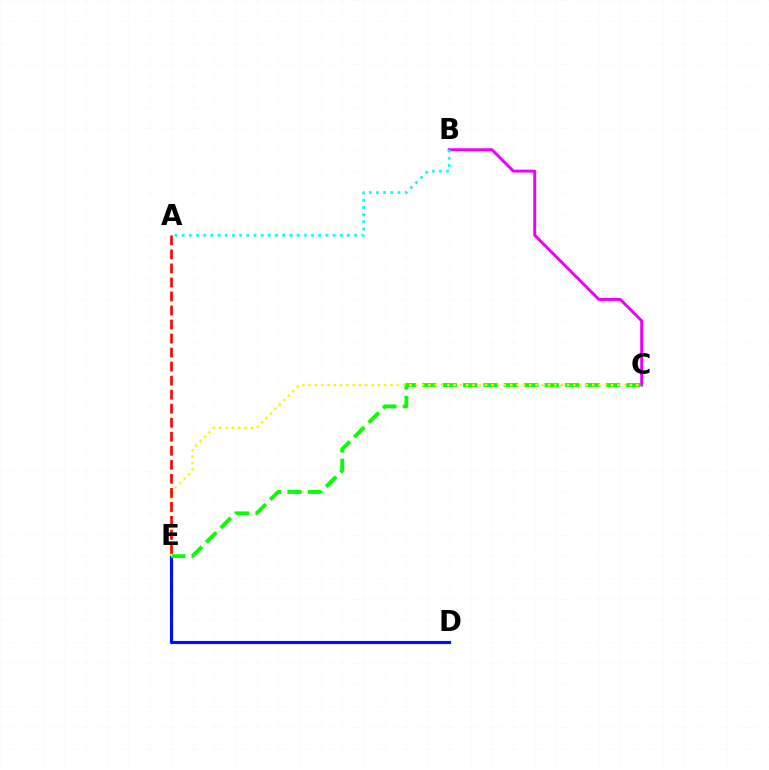{('B', 'C'): [{'color': '#ee00ff', 'line_style': 'solid', 'thickness': 2.12}], ('D', 'E'): [{'color': '#0010ff', 'line_style': 'solid', 'thickness': 2.26}], ('C', 'E'): [{'color': '#08ff00', 'line_style': 'dashed', 'thickness': 2.77}, {'color': '#fcf500', 'line_style': 'dotted', 'thickness': 1.71}], ('A', 'B'): [{'color': '#00fff6', 'line_style': 'dotted', 'thickness': 1.95}], ('A', 'E'): [{'color': '#ff0000', 'line_style': 'dashed', 'thickness': 1.91}]}